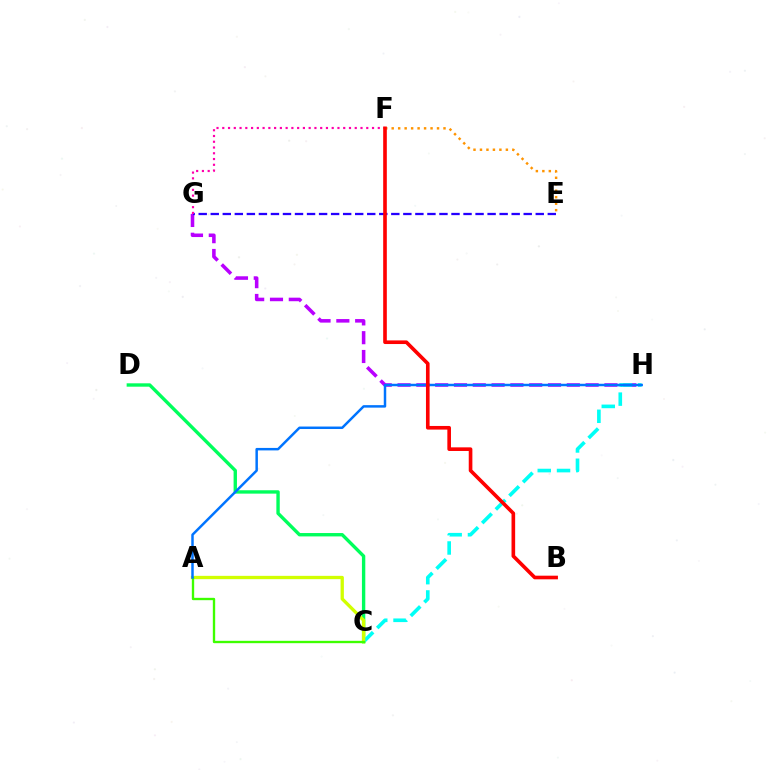{('G', 'H'): [{'color': '#b900ff', 'line_style': 'dashed', 'thickness': 2.55}], ('E', 'G'): [{'color': '#2500ff', 'line_style': 'dashed', 'thickness': 1.64}], ('C', 'D'): [{'color': '#00ff5c', 'line_style': 'solid', 'thickness': 2.43}], ('C', 'H'): [{'color': '#00fff6', 'line_style': 'dashed', 'thickness': 2.62}], ('A', 'C'): [{'color': '#d1ff00', 'line_style': 'solid', 'thickness': 2.38}, {'color': '#3dff00', 'line_style': 'solid', 'thickness': 1.7}], ('E', 'F'): [{'color': '#ff9400', 'line_style': 'dotted', 'thickness': 1.76}], ('A', 'H'): [{'color': '#0074ff', 'line_style': 'solid', 'thickness': 1.78}], ('F', 'G'): [{'color': '#ff00ac', 'line_style': 'dotted', 'thickness': 1.56}], ('B', 'F'): [{'color': '#ff0000', 'line_style': 'solid', 'thickness': 2.62}]}